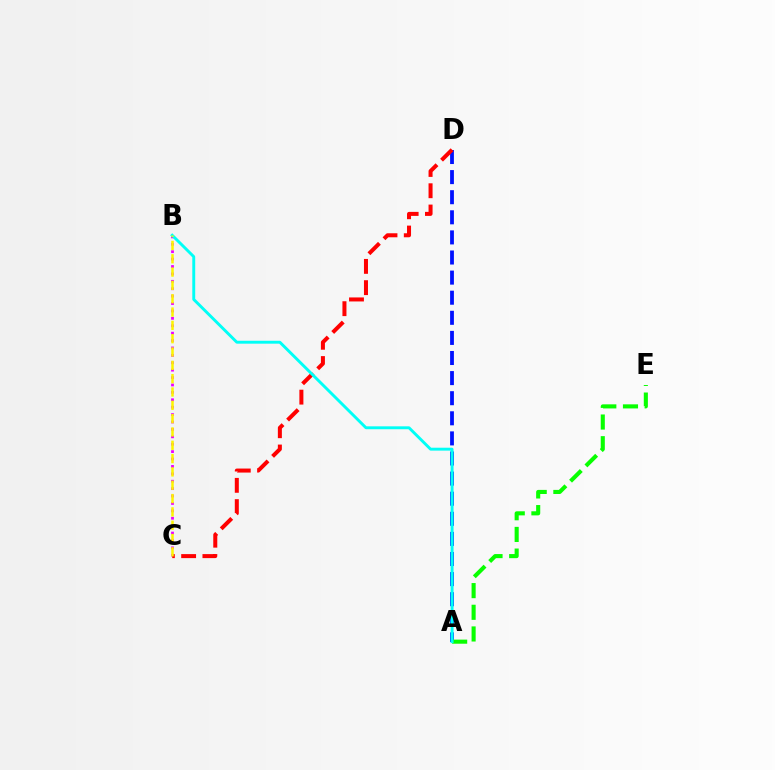{('A', 'D'): [{'color': '#0010ff', 'line_style': 'dashed', 'thickness': 2.73}], ('A', 'E'): [{'color': '#08ff00', 'line_style': 'dashed', 'thickness': 2.94}], ('B', 'C'): [{'color': '#ee00ff', 'line_style': 'dotted', 'thickness': 2.01}, {'color': '#fcf500', 'line_style': 'dashed', 'thickness': 1.81}], ('C', 'D'): [{'color': '#ff0000', 'line_style': 'dashed', 'thickness': 2.89}], ('A', 'B'): [{'color': '#00fff6', 'line_style': 'solid', 'thickness': 2.09}]}